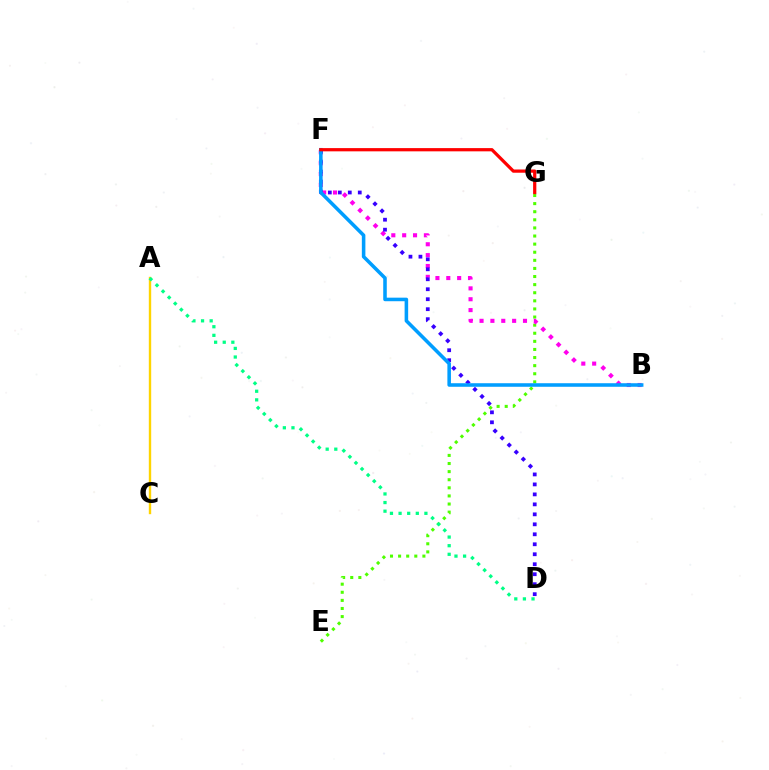{('E', 'G'): [{'color': '#4fff00', 'line_style': 'dotted', 'thickness': 2.2}], ('B', 'F'): [{'color': '#ff00ed', 'line_style': 'dotted', 'thickness': 2.95}, {'color': '#009eff', 'line_style': 'solid', 'thickness': 2.56}], ('D', 'F'): [{'color': '#3700ff', 'line_style': 'dotted', 'thickness': 2.71}], ('A', 'C'): [{'color': '#ffd500', 'line_style': 'solid', 'thickness': 1.72}], ('A', 'D'): [{'color': '#00ff86', 'line_style': 'dotted', 'thickness': 2.34}], ('F', 'G'): [{'color': '#ff0000', 'line_style': 'solid', 'thickness': 2.33}]}